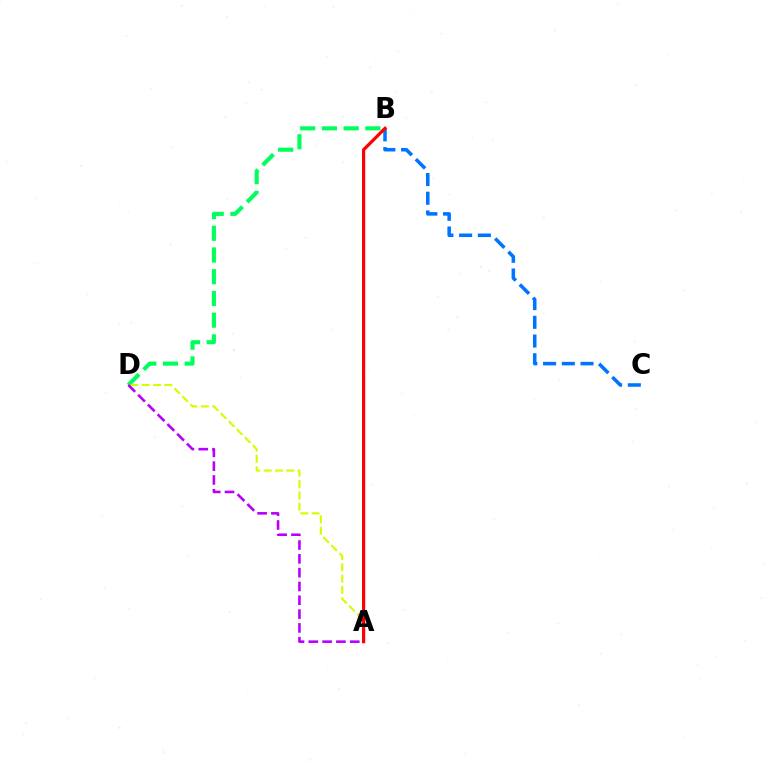{('B', 'D'): [{'color': '#00ff5c', 'line_style': 'dashed', 'thickness': 2.95}], ('B', 'C'): [{'color': '#0074ff', 'line_style': 'dashed', 'thickness': 2.54}], ('A', 'D'): [{'color': '#d1ff00', 'line_style': 'dashed', 'thickness': 1.54}, {'color': '#b900ff', 'line_style': 'dashed', 'thickness': 1.88}], ('A', 'B'): [{'color': '#ff0000', 'line_style': 'solid', 'thickness': 2.31}]}